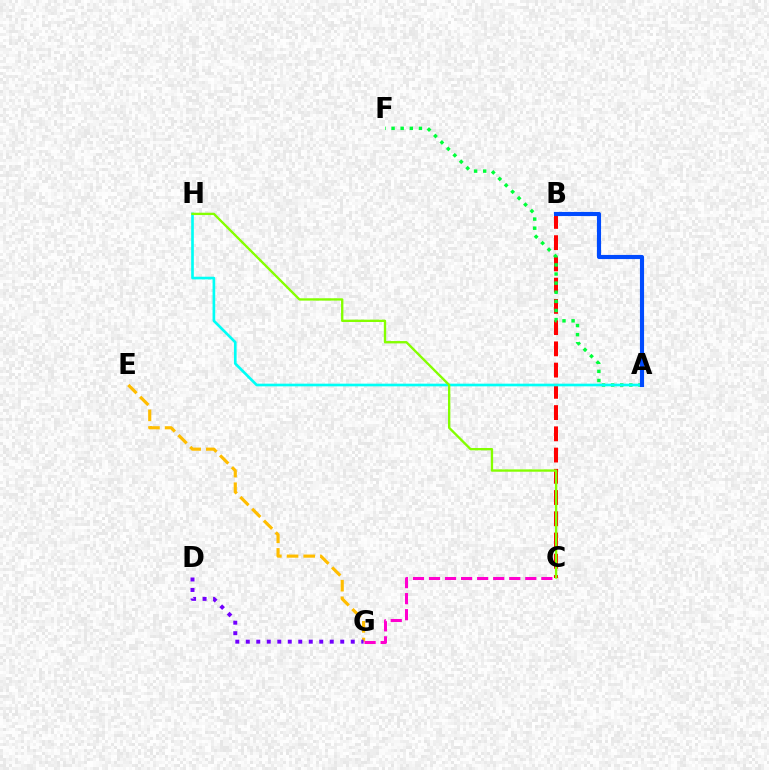{('E', 'G'): [{'color': '#ffbd00', 'line_style': 'dashed', 'thickness': 2.27}], ('B', 'C'): [{'color': '#ff0000', 'line_style': 'dashed', 'thickness': 2.89}], ('A', 'F'): [{'color': '#00ff39', 'line_style': 'dotted', 'thickness': 2.48}], ('A', 'H'): [{'color': '#00fff6', 'line_style': 'solid', 'thickness': 1.92}], ('C', 'G'): [{'color': '#ff00cf', 'line_style': 'dashed', 'thickness': 2.18}], ('D', 'G'): [{'color': '#7200ff', 'line_style': 'dotted', 'thickness': 2.85}], ('C', 'H'): [{'color': '#84ff00', 'line_style': 'solid', 'thickness': 1.69}], ('A', 'B'): [{'color': '#004bff', 'line_style': 'solid', 'thickness': 2.97}]}